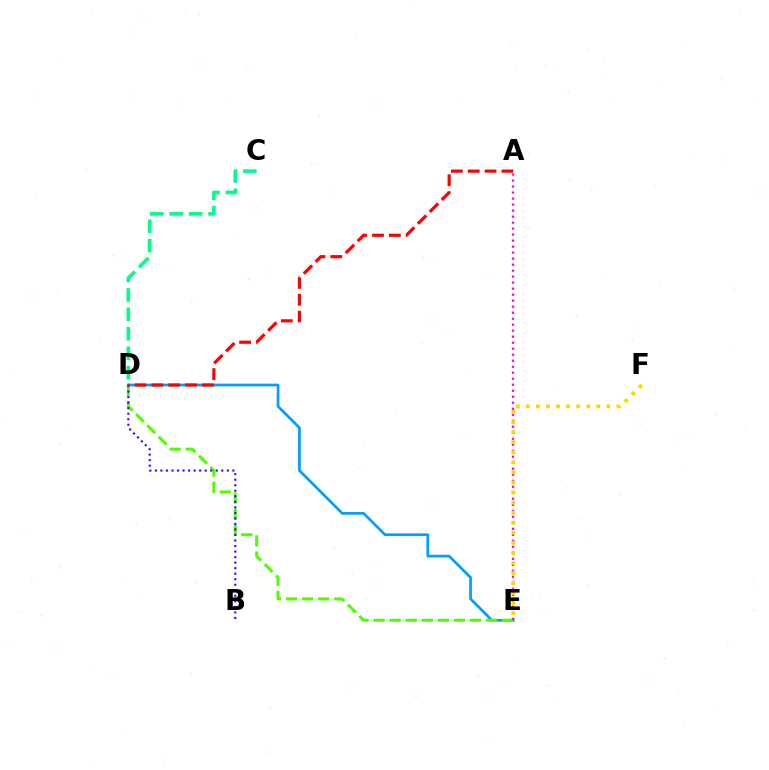{('D', 'E'): [{'color': '#009eff', 'line_style': 'solid', 'thickness': 1.94}, {'color': '#4fff00', 'line_style': 'dashed', 'thickness': 2.18}], ('B', 'D'): [{'color': '#3700ff', 'line_style': 'dotted', 'thickness': 1.5}], ('A', 'E'): [{'color': '#ff00ed', 'line_style': 'dotted', 'thickness': 1.63}], ('E', 'F'): [{'color': '#ffd500', 'line_style': 'dotted', 'thickness': 2.73}], ('A', 'D'): [{'color': '#ff0000', 'line_style': 'dashed', 'thickness': 2.29}], ('C', 'D'): [{'color': '#00ff86', 'line_style': 'dashed', 'thickness': 2.64}]}